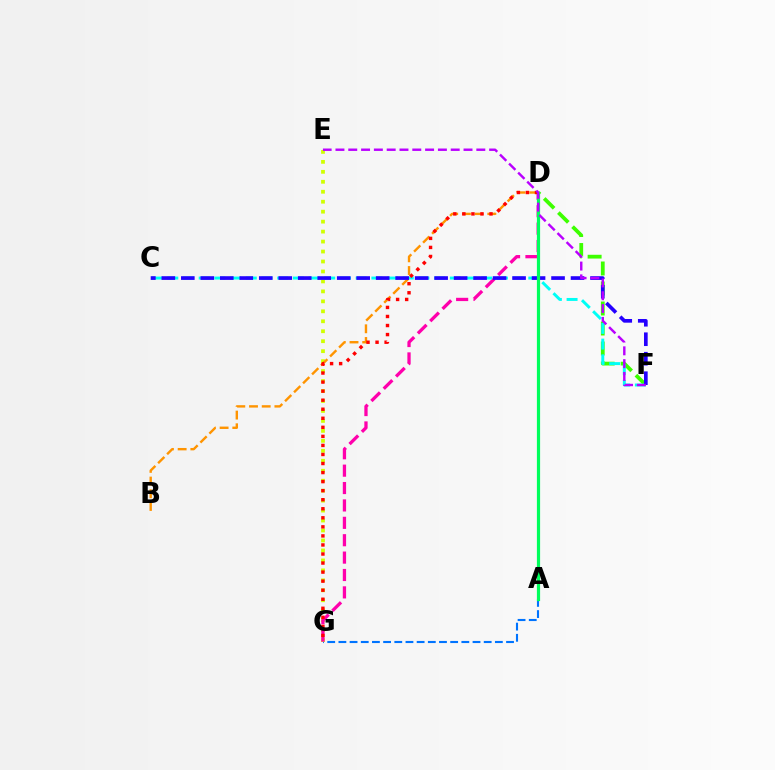{('A', 'G'): [{'color': '#0074ff', 'line_style': 'dashed', 'thickness': 1.52}], ('E', 'G'): [{'color': '#d1ff00', 'line_style': 'dotted', 'thickness': 2.71}], ('D', 'F'): [{'color': '#3dff00', 'line_style': 'dashed', 'thickness': 2.72}], ('D', 'G'): [{'color': '#ff00ac', 'line_style': 'dashed', 'thickness': 2.36}, {'color': '#ff0000', 'line_style': 'dotted', 'thickness': 2.46}], ('C', 'F'): [{'color': '#00fff6', 'line_style': 'dashed', 'thickness': 2.13}, {'color': '#2500ff', 'line_style': 'dashed', 'thickness': 2.65}], ('B', 'D'): [{'color': '#ff9400', 'line_style': 'dashed', 'thickness': 1.72}], ('A', 'D'): [{'color': '#00ff5c', 'line_style': 'solid', 'thickness': 2.31}], ('E', 'F'): [{'color': '#b900ff', 'line_style': 'dashed', 'thickness': 1.74}]}